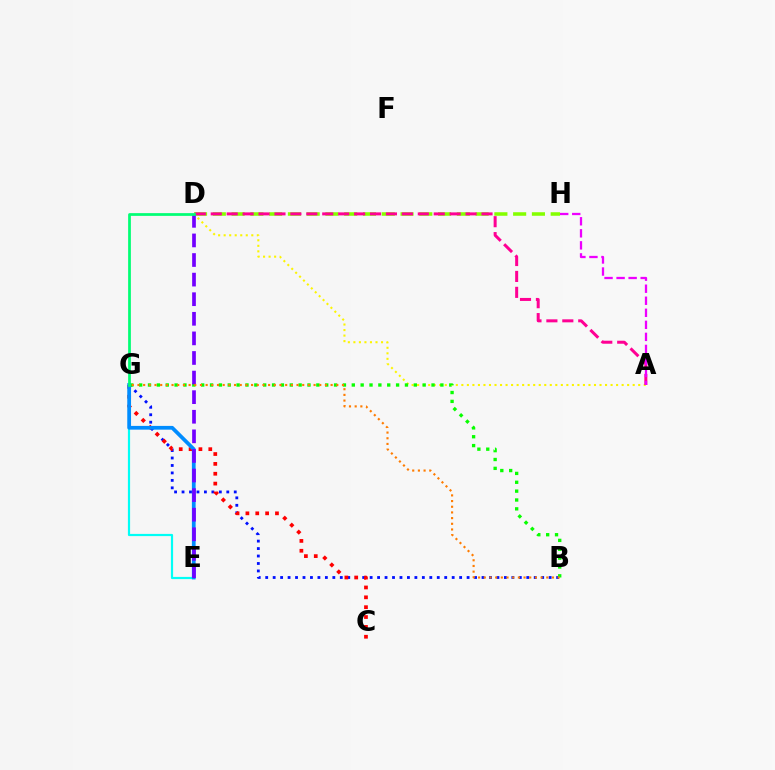{('D', 'H'): [{'color': '#84ff00', 'line_style': 'dashed', 'thickness': 2.55}], ('B', 'G'): [{'color': '#0010ff', 'line_style': 'dotted', 'thickness': 2.03}, {'color': '#08ff00', 'line_style': 'dotted', 'thickness': 2.41}, {'color': '#ff7c00', 'line_style': 'dotted', 'thickness': 1.54}], ('A', 'D'): [{'color': '#fcf500', 'line_style': 'dotted', 'thickness': 1.5}, {'color': '#ff0094', 'line_style': 'dashed', 'thickness': 2.16}], ('C', 'G'): [{'color': '#ff0000', 'line_style': 'dotted', 'thickness': 2.68}], ('E', 'G'): [{'color': '#00fff6', 'line_style': 'solid', 'thickness': 1.58}, {'color': '#008cff', 'line_style': 'solid', 'thickness': 2.7}], ('A', 'H'): [{'color': '#ee00ff', 'line_style': 'dashed', 'thickness': 1.64}], ('D', 'E'): [{'color': '#7200ff', 'line_style': 'dashed', 'thickness': 2.66}], ('D', 'G'): [{'color': '#00ff74', 'line_style': 'solid', 'thickness': 1.97}]}